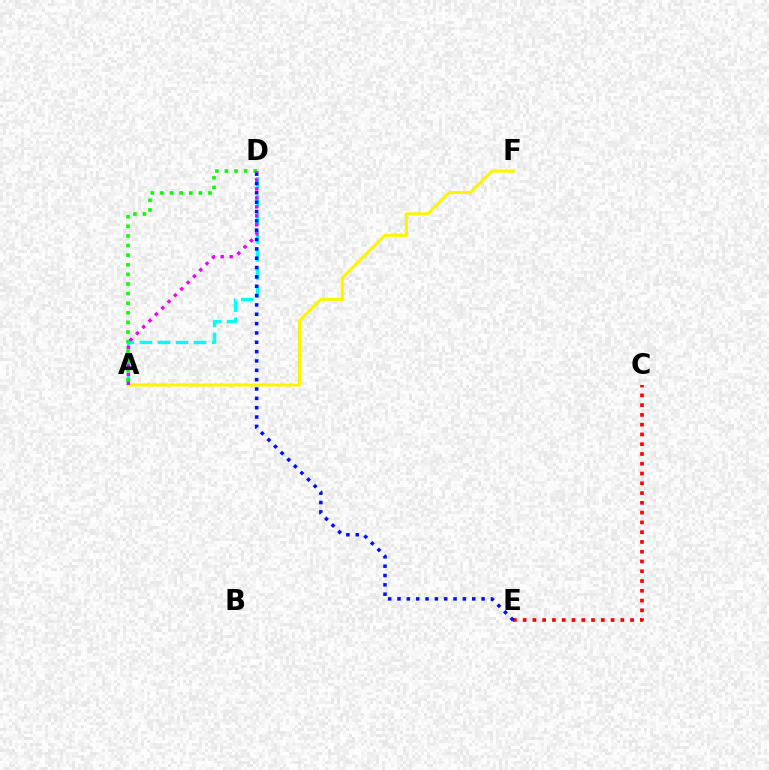{('C', 'E'): [{'color': '#ff0000', 'line_style': 'dotted', 'thickness': 2.66}], ('A', 'D'): [{'color': '#00fff6', 'line_style': 'dashed', 'thickness': 2.45}, {'color': '#08ff00', 'line_style': 'dotted', 'thickness': 2.61}, {'color': '#ee00ff', 'line_style': 'dotted', 'thickness': 2.44}], ('A', 'F'): [{'color': '#fcf500', 'line_style': 'solid', 'thickness': 2.23}], ('D', 'E'): [{'color': '#0010ff', 'line_style': 'dotted', 'thickness': 2.54}]}